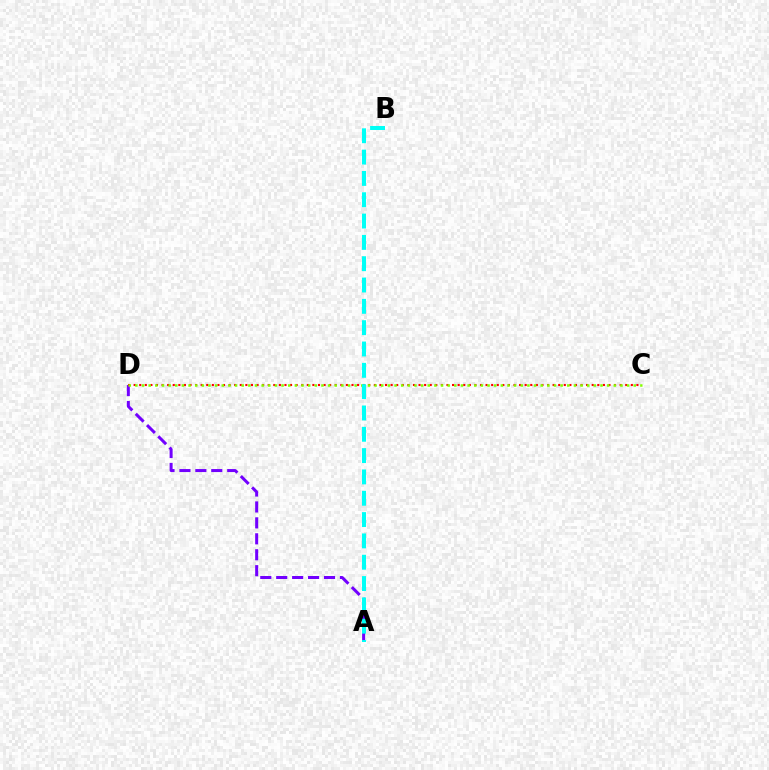{('A', 'D'): [{'color': '#7200ff', 'line_style': 'dashed', 'thickness': 2.16}], ('C', 'D'): [{'color': '#ff0000', 'line_style': 'dotted', 'thickness': 1.52}, {'color': '#84ff00', 'line_style': 'dotted', 'thickness': 1.81}], ('A', 'B'): [{'color': '#00fff6', 'line_style': 'dashed', 'thickness': 2.9}]}